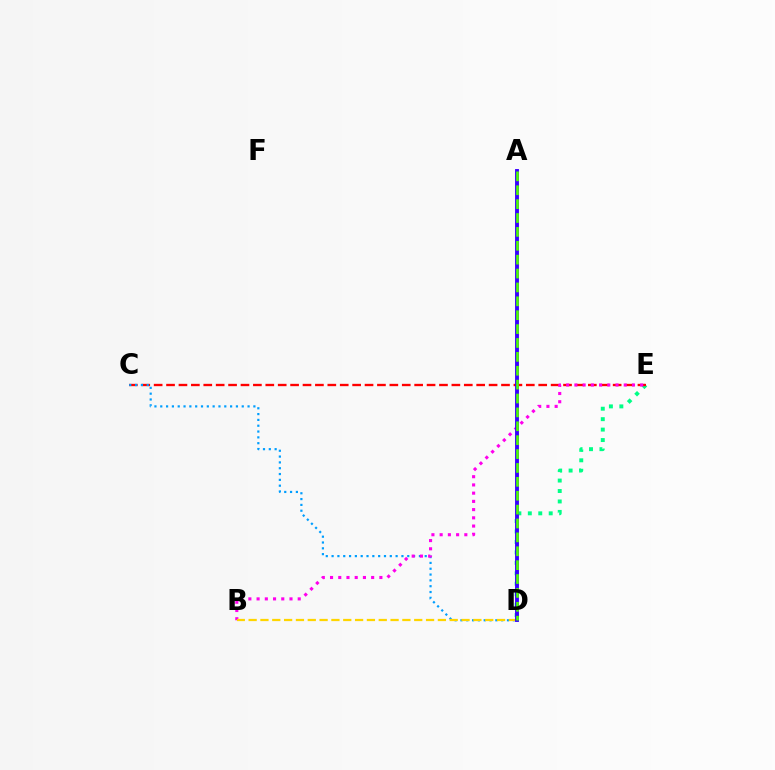{('D', 'E'): [{'color': '#00ff86', 'line_style': 'dotted', 'thickness': 2.84}], ('C', 'E'): [{'color': '#ff0000', 'line_style': 'dashed', 'thickness': 1.69}], ('C', 'D'): [{'color': '#009eff', 'line_style': 'dotted', 'thickness': 1.58}], ('B', 'E'): [{'color': '#ff00ed', 'line_style': 'dotted', 'thickness': 2.23}], ('B', 'D'): [{'color': '#ffd500', 'line_style': 'dashed', 'thickness': 1.61}], ('A', 'D'): [{'color': '#3700ff', 'line_style': 'solid', 'thickness': 2.79}, {'color': '#4fff00', 'line_style': 'dashed', 'thickness': 1.89}]}